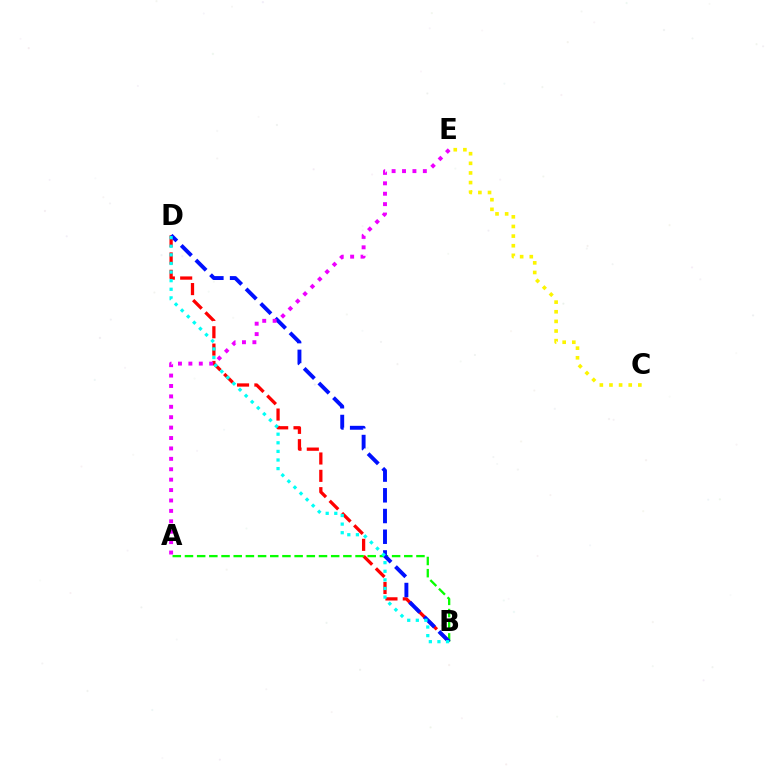{('B', 'D'): [{'color': '#ff0000', 'line_style': 'dashed', 'thickness': 2.36}, {'color': '#0010ff', 'line_style': 'dashed', 'thickness': 2.81}, {'color': '#00fff6', 'line_style': 'dotted', 'thickness': 2.34}], ('C', 'E'): [{'color': '#fcf500', 'line_style': 'dotted', 'thickness': 2.62}], ('A', 'B'): [{'color': '#08ff00', 'line_style': 'dashed', 'thickness': 1.66}], ('A', 'E'): [{'color': '#ee00ff', 'line_style': 'dotted', 'thickness': 2.83}]}